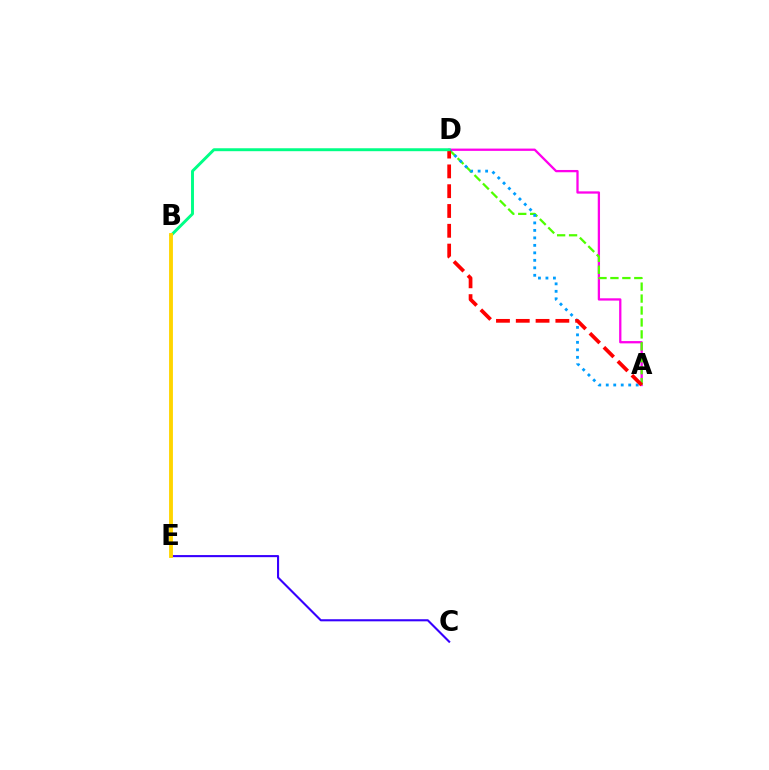{('A', 'D'): [{'color': '#ff00ed', 'line_style': 'solid', 'thickness': 1.65}, {'color': '#4fff00', 'line_style': 'dashed', 'thickness': 1.62}, {'color': '#009eff', 'line_style': 'dotted', 'thickness': 2.03}, {'color': '#ff0000', 'line_style': 'dashed', 'thickness': 2.69}], ('B', 'D'): [{'color': '#00ff86', 'line_style': 'solid', 'thickness': 2.11}], ('C', 'E'): [{'color': '#3700ff', 'line_style': 'solid', 'thickness': 1.51}], ('B', 'E'): [{'color': '#ffd500', 'line_style': 'solid', 'thickness': 2.77}]}